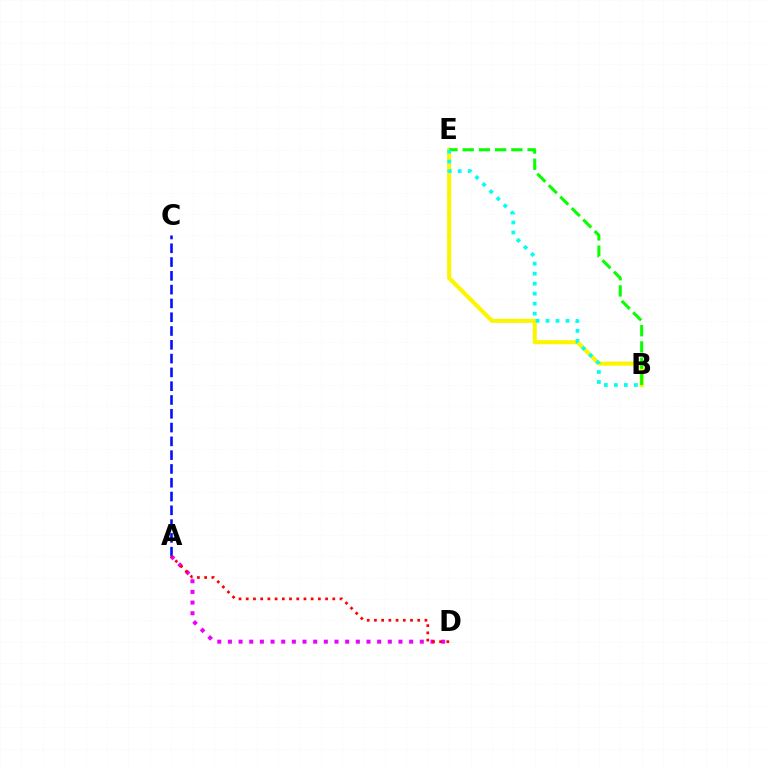{('A', 'C'): [{'color': '#0010ff', 'line_style': 'dashed', 'thickness': 1.87}], ('B', 'E'): [{'color': '#fcf500', 'line_style': 'solid', 'thickness': 2.95}, {'color': '#08ff00', 'line_style': 'dashed', 'thickness': 2.2}, {'color': '#00fff6', 'line_style': 'dotted', 'thickness': 2.72}], ('A', 'D'): [{'color': '#ee00ff', 'line_style': 'dotted', 'thickness': 2.9}, {'color': '#ff0000', 'line_style': 'dotted', 'thickness': 1.96}]}